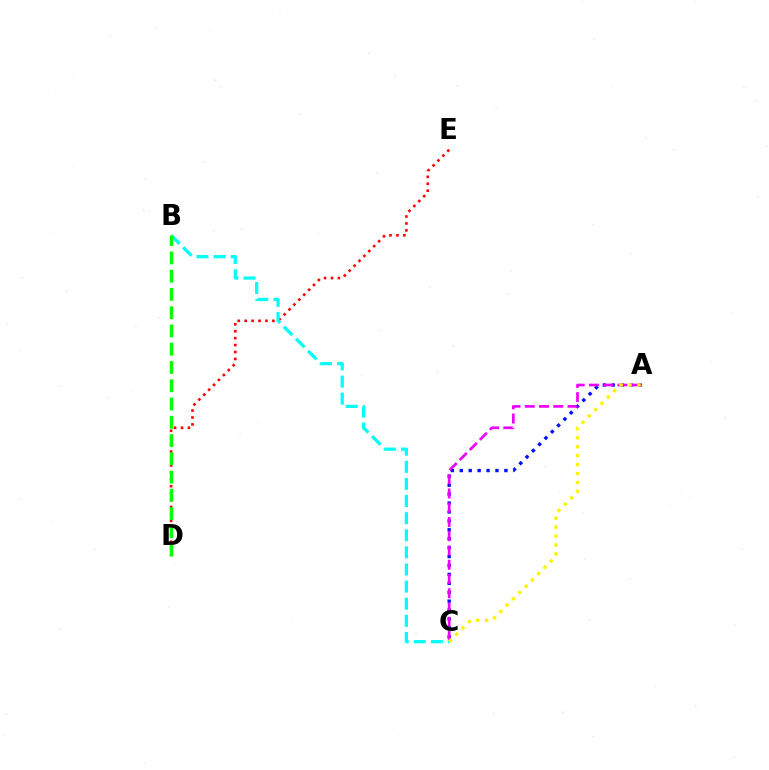{('D', 'E'): [{'color': '#ff0000', 'line_style': 'dotted', 'thickness': 1.88}], ('A', 'C'): [{'color': '#0010ff', 'line_style': 'dotted', 'thickness': 2.42}, {'color': '#ee00ff', 'line_style': 'dashed', 'thickness': 1.94}, {'color': '#fcf500', 'line_style': 'dotted', 'thickness': 2.43}], ('B', 'C'): [{'color': '#00fff6', 'line_style': 'dashed', 'thickness': 2.32}], ('B', 'D'): [{'color': '#08ff00', 'line_style': 'dashed', 'thickness': 2.48}]}